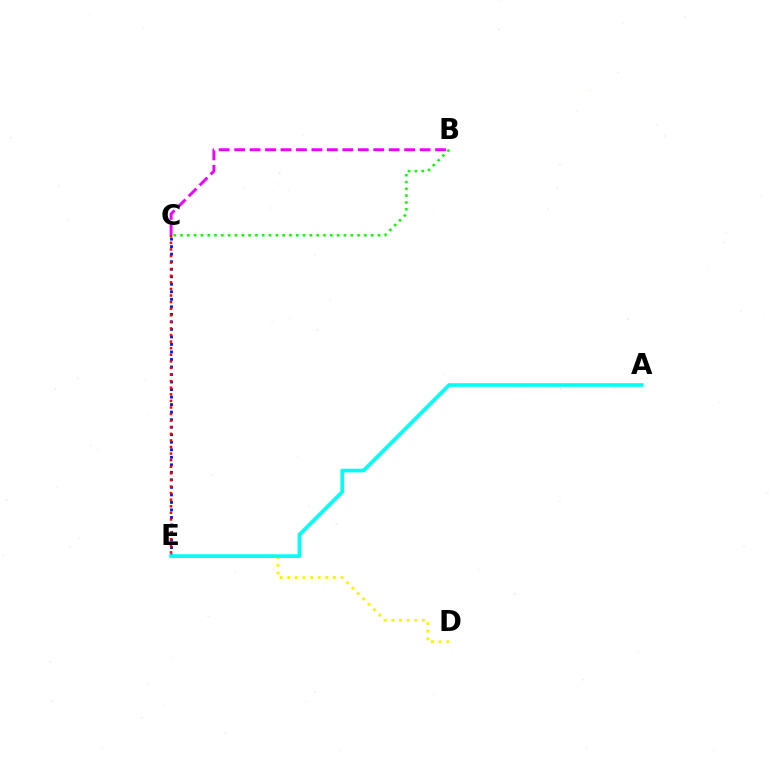{('D', 'E'): [{'color': '#fcf500', 'line_style': 'dotted', 'thickness': 2.07}], ('C', 'E'): [{'color': '#0010ff', 'line_style': 'dotted', 'thickness': 2.04}, {'color': '#ff0000', 'line_style': 'dotted', 'thickness': 1.79}], ('B', 'C'): [{'color': '#ee00ff', 'line_style': 'dashed', 'thickness': 2.1}, {'color': '#08ff00', 'line_style': 'dotted', 'thickness': 1.85}], ('A', 'E'): [{'color': '#00fff6', 'line_style': 'solid', 'thickness': 2.64}]}